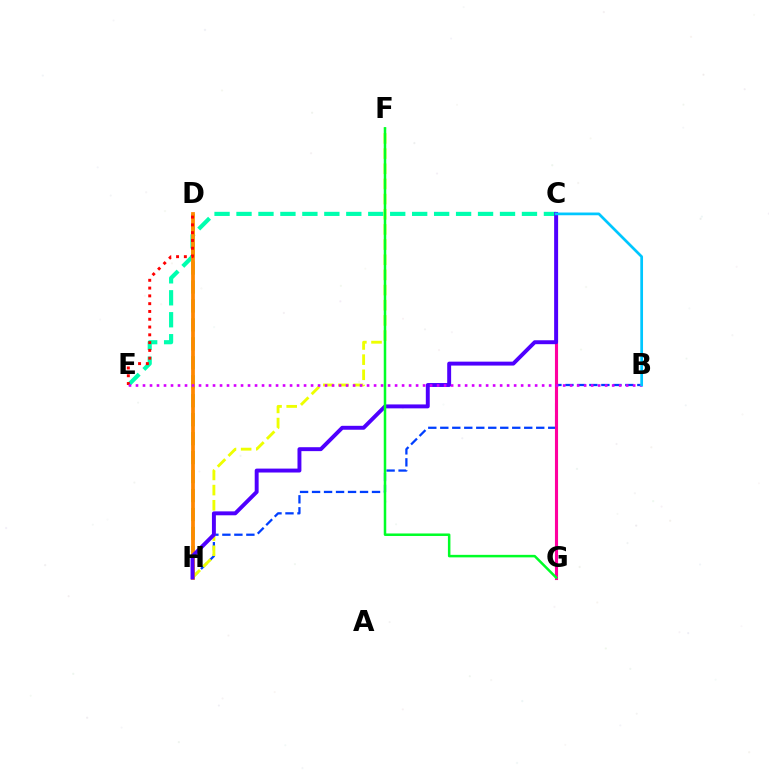{('D', 'H'): [{'color': '#66ff00', 'line_style': 'dashed', 'thickness': 2.58}, {'color': '#ff8800', 'line_style': 'solid', 'thickness': 2.71}], ('C', 'E'): [{'color': '#00ffaf', 'line_style': 'dashed', 'thickness': 2.98}], ('B', 'H'): [{'color': '#003fff', 'line_style': 'dashed', 'thickness': 1.63}], ('F', 'H'): [{'color': '#eeff00', 'line_style': 'dashed', 'thickness': 2.06}], ('C', 'G'): [{'color': '#ff00a0', 'line_style': 'solid', 'thickness': 2.24}], ('D', 'E'): [{'color': '#ff0000', 'line_style': 'dotted', 'thickness': 2.12}], ('C', 'H'): [{'color': '#4f00ff', 'line_style': 'solid', 'thickness': 2.82}], ('B', 'E'): [{'color': '#d600ff', 'line_style': 'dotted', 'thickness': 1.9}], ('B', 'C'): [{'color': '#00c7ff', 'line_style': 'solid', 'thickness': 1.96}], ('F', 'G'): [{'color': '#00ff27', 'line_style': 'solid', 'thickness': 1.81}]}